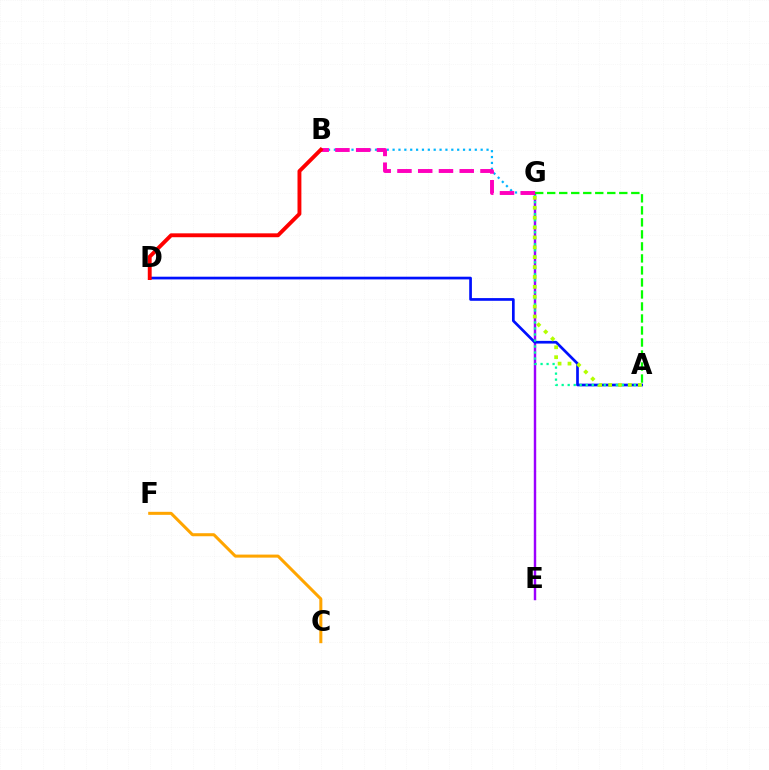{('E', 'G'): [{'color': '#9b00ff', 'line_style': 'solid', 'thickness': 1.75}], ('A', 'D'): [{'color': '#0010ff', 'line_style': 'solid', 'thickness': 1.94}], ('C', 'F'): [{'color': '#ffa500', 'line_style': 'solid', 'thickness': 2.18}], ('B', 'G'): [{'color': '#00b5ff', 'line_style': 'dotted', 'thickness': 1.6}, {'color': '#ff00bd', 'line_style': 'dashed', 'thickness': 2.82}], ('A', 'G'): [{'color': '#00ff9d', 'line_style': 'dotted', 'thickness': 1.63}, {'color': '#b3ff00', 'line_style': 'dotted', 'thickness': 2.69}, {'color': '#08ff00', 'line_style': 'dashed', 'thickness': 1.63}], ('B', 'D'): [{'color': '#ff0000', 'line_style': 'solid', 'thickness': 2.8}]}